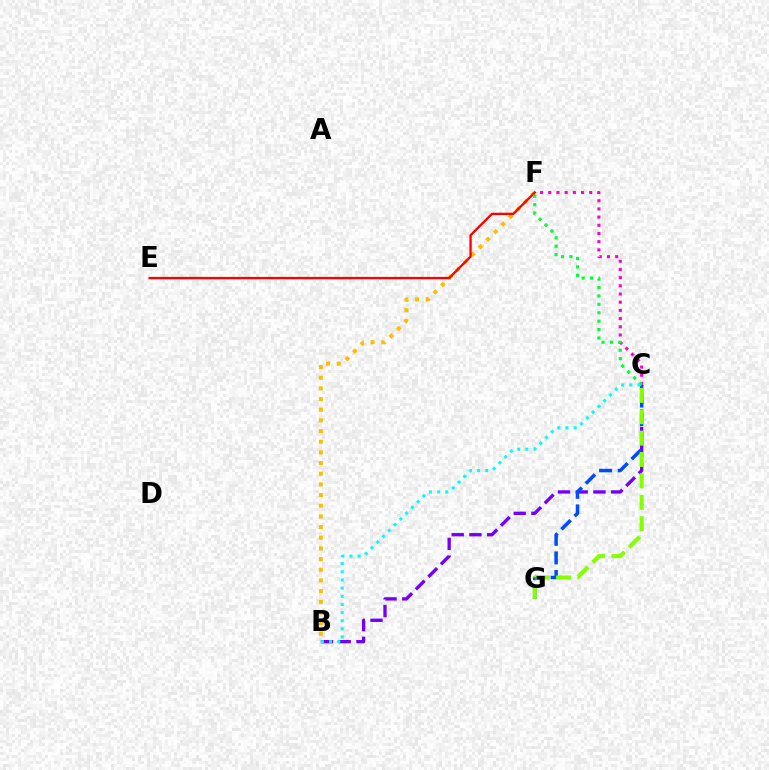{('C', 'F'): [{'color': '#ff00cf', 'line_style': 'dotted', 'thickness': 2.23}, {'color': '#00ff39', 'line_style': 'dotted', 'thickness': 2.28}], ('B', 'C'): [{'color': '#7200ff', 'line_style': 'dashed', 'thickness': 2.41}, {'color': '#00fff6', 'line_style': 'dotted', 'thickness': 2.22}], ('B', 'F'): [{'color': '#ffbd00', 'line_style': 'dotted', 'thickness': 2.9}], ('E', 'F'): [{'color': '#ff0000', 'line_style': 'solid', 'thickness': 1.69}], ('C', 'G'): [{'color': '#004bff', 'line_style': 'dashed', 'thickness': 2.53}, {'color': '#84ff00', 'line_style': 'dashed', 'thickness': 2.9}]}